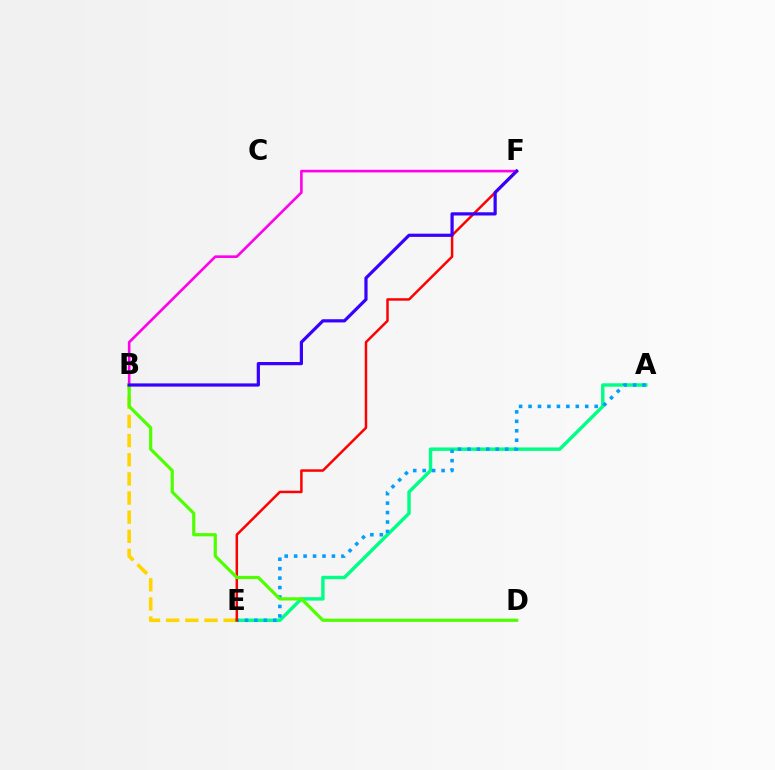{('B', 'F'): [{'color': '#ff00ed', 'line_style': 'solid', 'thickness': 1.88}, {'color': '#3700ff', 'line_style': 'solid', 'thickness': 2.31}], ('B', 'E'): [{'color': '#ffd500', 'line_style': 'dashed', 'thickness': 2.6}], ('A', 'E'): [{'color': '#00ff86', 'line_style': 'solid', 'thickness': 2.47}, {'color': '#009eff', 'line_style': 'dotted', 'thickness': 2.57}], ('E', 'F'): [{'color': '#ff0000', 'line_style': 'solid', 'thickness': 1.79}], ('B', 'D'): [{'color': '#4fff00', 'line_style': 'solid', 'thickness': 2.31}]}